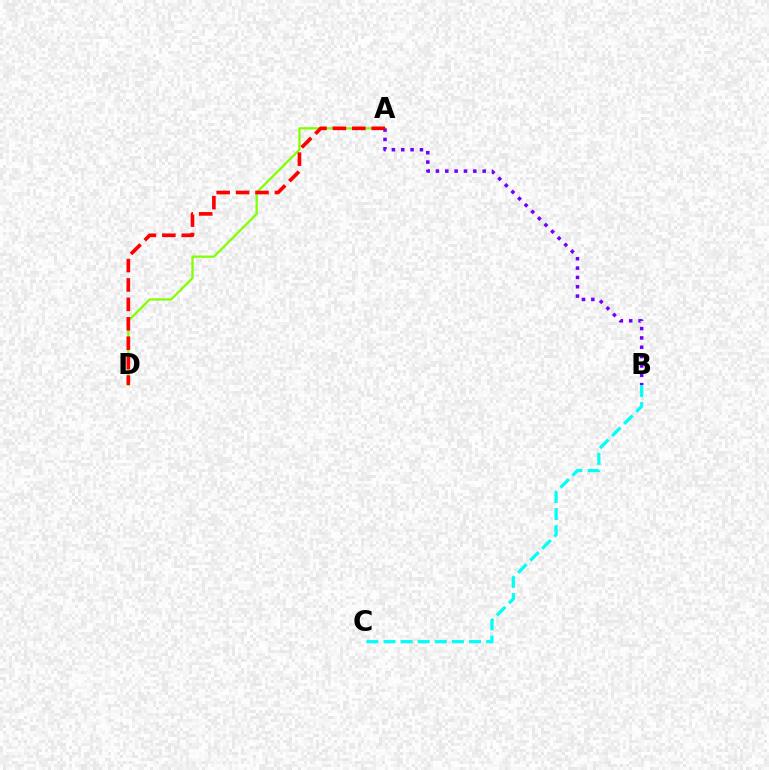{('A', 'D'): [{'color': '#84ff00', 'line_style': 'solid', 'thickness': 1.65}, {'color': '#ff0000', 'line_style': 'dashed', 'thickness': 2.64}], ('A', 'B'): [{'color': '#7200ff', 'line_style': 'dotted', 'thickness': 2.54}], ('B', 'C'): [{'color': '#00fff6', 'line_style': 'dashed', 'thickness': 2.32}]}